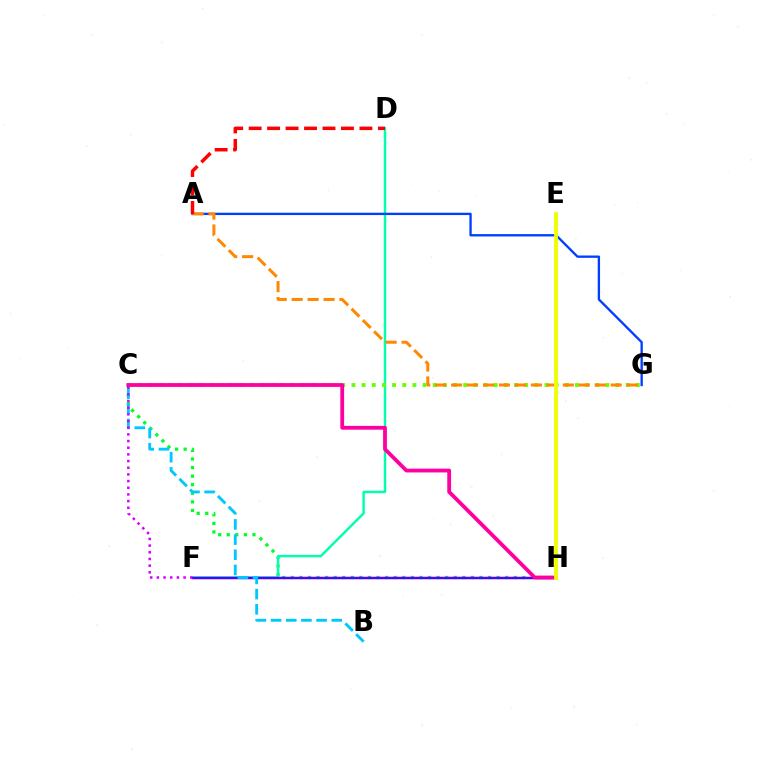{('C', 'H'): [{'color': '#00ff27', 'line_style': 'dotted', 'thickness': 2.33}, {'color': '#ff00a0', 'line_style': 'solid', 'thickness': 2.73}], ('D', 'F'): [{'color': '#00ffaf', 'line_style': 'solid', 'thickness': 1.76}], ('F', 'H'): [{'color': '#4f00ff', 'line_style': 'solid', 'thickness': 1.79}], ('B', 'C'): [{'color': '#00c7ff', 'line_style': 'dashed', 'thickness': 2.06}], ('C', 'G'): [{'color': '#66ff00', 'line_style': 'dotted', 'thickness': 2.76}], ('A', 'G'): [{'color': '#003fff', 'line_style': 'solid', 'thickness': 1.68}, {'color': '#ff8800', 'line_style': 'dashed', 'thickness': 2.17}], ('C', 'F'): [{'color': '#d600ff', 'line_style': 'dotted', 'thickness': 1.81}], ('A', 'D'): [{'color': '#ff0000', 'line_style': 'dashed', 'thickness': 2.51}], ('E', 'H'): [{'color': '#eeff00', 'line_style': 'solid', 'thickness': 2.78}]}